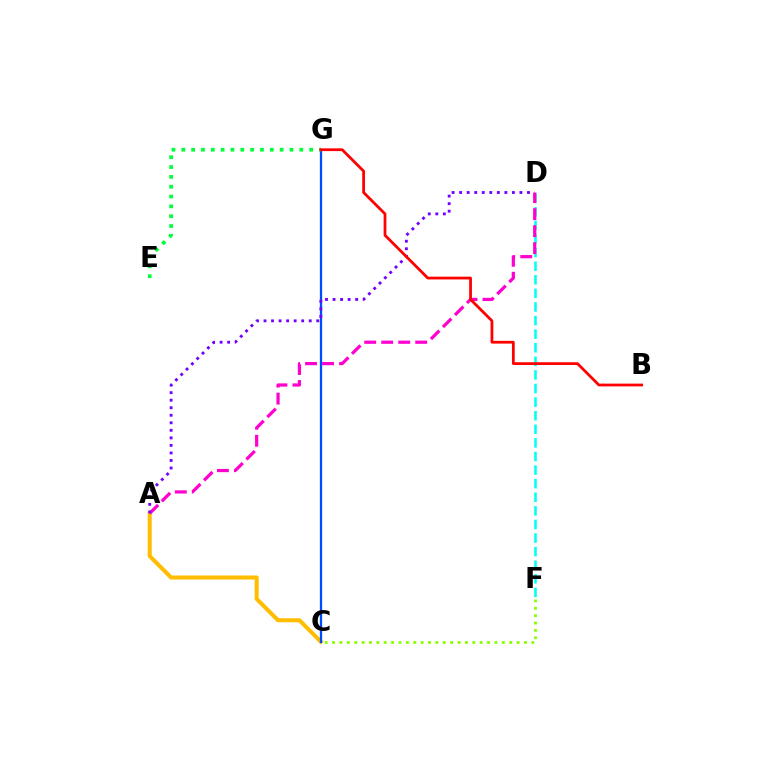{('D', 'F'): [{'color': '#00fff6', 'line_style': 'dashed', 'thickness': 1.85}], ('C', 'F'): [{'color': '#84ff00', 'line_style': 'dotted', 'thickness': 2.01}], ('A', 'C'): [{'color': '#ffbd00', 'line_style': 'solid', 'thickness': 2.92}], ('A', 'D'): [{'color': '#ff00cf', 'line_style': 'dashed', 'thickness': 2.31}, {'color': '#7200ff', 'line_style': 'dotted', 'thickness': 2.05}], ('C', 'G'): [{'color': '#004bff', 'line_style': 'solid', 'thickness': 1.65}], ('E', 'G'): [{'color': '#00ff39', 'line_style': 'dotted', 'thickness': 2.67}], ('B', 'G'): [{'color': '#ff0000', 'line_style': 'solid', 'thickness': 1.99}]}